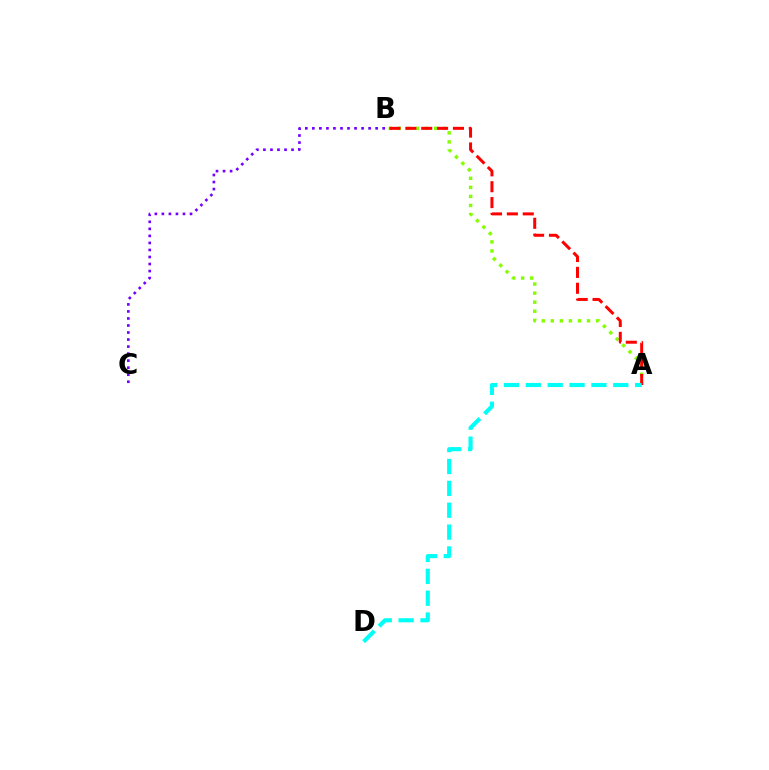{('A', 'B'): [{'color': '#84ff00', 'line_style': 'dotted', 'thickness': 2.46}, {'color': '#ff0000', 'line_style': 'dashed', 'thickness': 2.16}], ('B', 'C'): [{'color': '#7200ff', 'line_style': 'dotted', 'thickness': 1.91}], ('A', 'D'): [{'color': '#00fff6', 'line_style': 'dashed', 'thickness': 2.97}]}